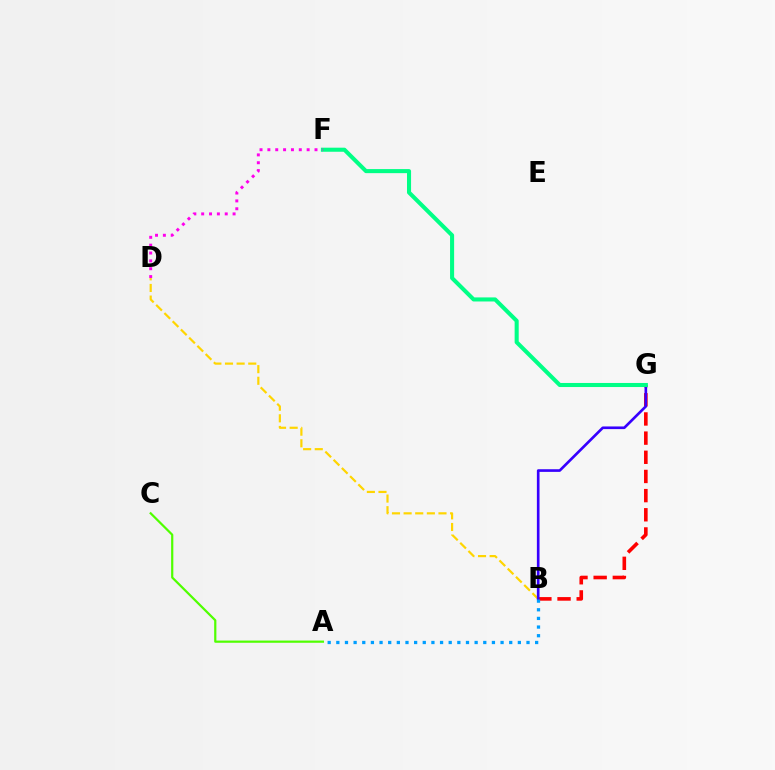{('B', 'G'): [{'color': '#ff0000', 'line_style': 'dashed', 'thickness': 2.6}, {'color': '#3700ff', 'line_style': 'solid', 'thickness': 1.91}], ('B', 'D'): [{'color': '#ffd500', 'line_style': 'dashed', 'thickness': 1.58}], ('A', 'C'): [{'color': '#4fff00', 'line_style': 'solid', 'thickness': 1.59}], ('F', 'G'): [{'color': '#00ff86', 'line_style': 'solid', 'thickness': 2.93}], ('A', 'B'): [{'color': '#009eff', 'line_style': 'dotted', 'thickness': 2.35}], ('D', 'F'): [{'color': '#ff00ed', 'line_style': 'dotted', 'thickness': 2.13}]}